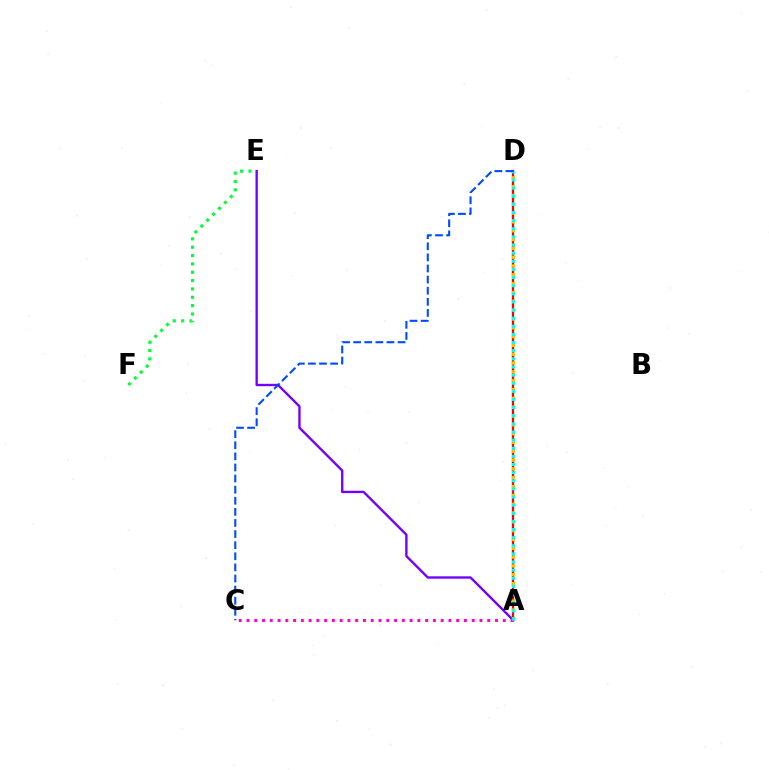{('E', 'F'): [{'color': '#00ff39', 'line_style': 'dotted', 'thickness': 2.27}], ('A', 'D'): [{'color': '#84ff00', 'line_style': 'dotted', 'thickness': 1.72}, {'color': '#ff0000', 'line_style': 'solid', 'thickness': 1.61}, {'color': '#ffbd00', 'line_style': 'dotted', 'thickness': 2.4}, {'color': '#00fff6', 'line_style': 'dotted', 'thickness': 2.21}], ('A', 'E'): [{'color': '#7200ff', 'line_style': 'solid', 'thickness': 1.7}], ('A', 'C'): [{'color': '#ff00cf', 'line_style': 'dotted', 'thickness': 2.11}], ('C', 'D'): [{'color': '#004bff', 'line_style': 'dashed', 'thickness': 1.51}]}